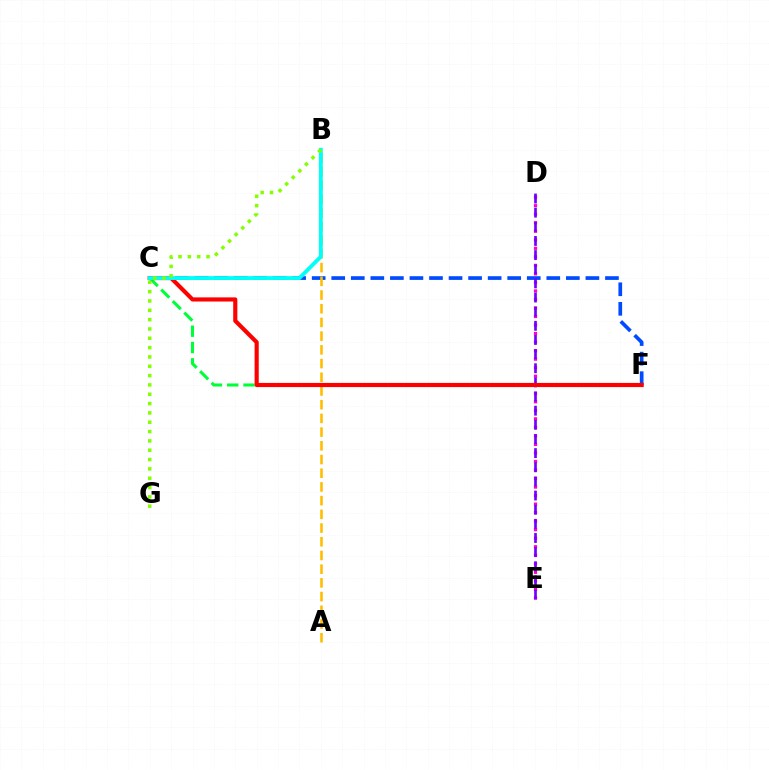{('C', 'F'): [{'color': '#00ff39', 'line_style': 'dashed', 'thickness': 2.21}, {'color': '#004bff', 'line_style': 'dashed', 'thickness': 2.66}, {'color': '#ff0000', 'line_style': 'solid', 'thickness': 2.98}], ('D', 'E'): [{'color': '#ff00cf', 'line_style': 'dotted', 'thickness': 2.32}, {'color': '#7200ff', 'line_style': 'dashed', 'thickness': 1.92}], ('A', 'B'): [{'color': '#ffbd00', 'line_style': 'dashed', 'thickness': 1.86}], ('B', 'C'): [{'color': '#00fff6', 'line_style': 'solid', 'thickness': 2.77}], ('B', 'G'): [{'color': '#84ff00', 'line_style': 'dotted', 'thickness': 2.53}]}